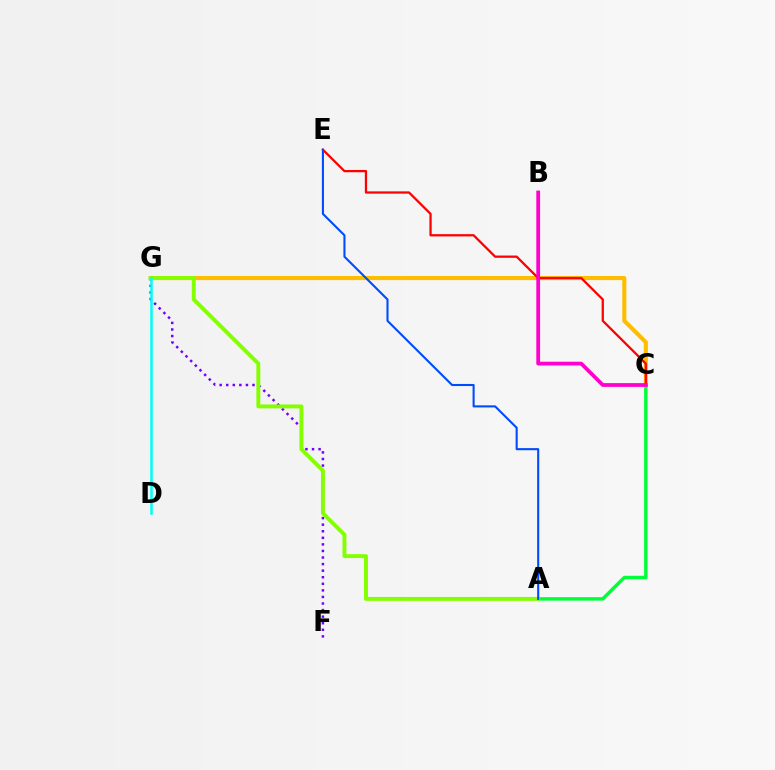{('F', 'G'): [{'color': '#7200ff', 'line_style': 'dotted', 'thickness': 1.78}], ('C', 'G'): [{'color': '#ffbd00', 'line_style': 'solid', 'thickness': 2.95}], ('A', 'C'): [{'color': '#00ff39', 'line_style': 'solid', 'thickness': 2.48}], ('C', 'E'): [{'color': '#ff0000', 'line_style': 'solid', 'thickness': 1.64}], ('B', 'C'): [{'color': '#ff00cf', 'line_style': 'solid', 'thickness': 2.71}], ('A', 'G'): [{'color': '#84ff00', 'line_style': 'solid', 'thickness': 2.82}], ('D', 'G'): [{'color': '#00fff6', 'line_style': 'solid', 'thickness': 1.81}], ('A', 'E'): [{'color': '#004bff', 'line_style': 'solid', 'thickness': 1.51}]}